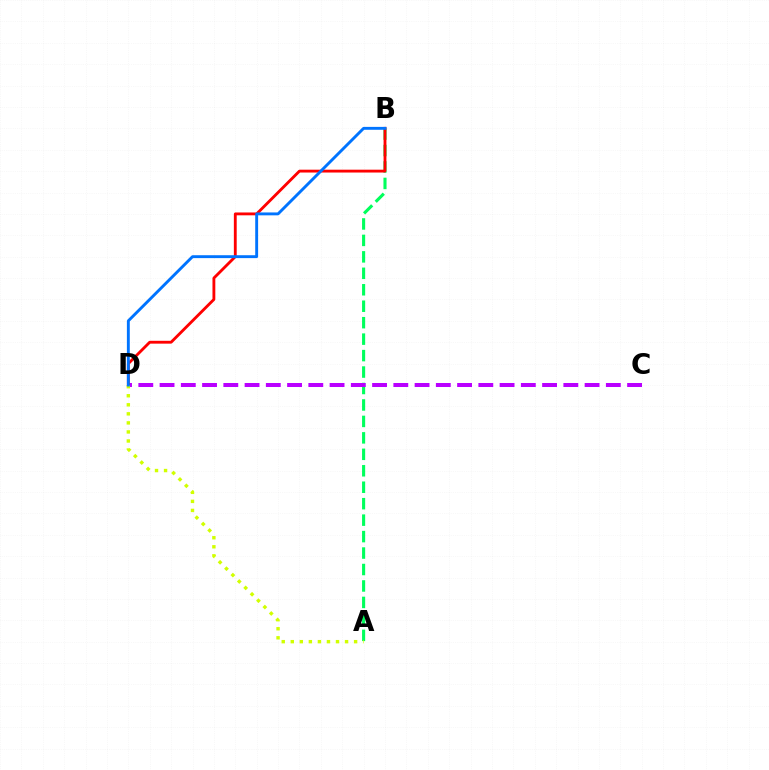{('A', 'B'): [{'color': '#00ff5c', 'line_style': 'dashed', 'thickness': 2.24}], ('C', 'D'): [{'color': '#b900ff', 'line_style': 'dashed', 'thickness': 2.89}], ('B', 'D'): [{'color': '#ff0000', 'line_style': 'solid', 'thickness': 2.05}, {'color': '#0074ff', 'line_style': 'solid', 'thickness': 2.08}], ('A', 'D'): [{'color': '#d1ff00', 'line_style': 'dotted', 'thickness': 2.46}]}